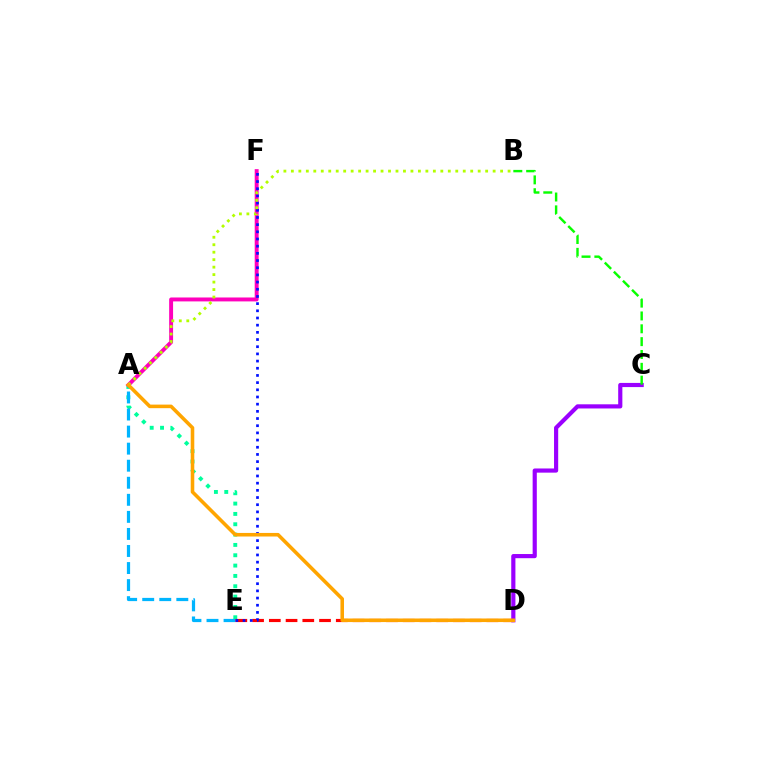{('A', 'E'): [{'color': '#00ff9d', 'line_style': 'dotted', 'thickness': 2.81}, {'color': '#00b5ff', 'line_style': 'dashed', 'thickness': 2.32}], ('C', 'D'): [{'color': '#9b00ff', 'line_style': 'solid', 'thickness': 3.0}], ('D', 'E'): [{'color': '#ff0000', 'line_style': 'dashed', 'thickness': 2.27}], ('A', 'F'): [{'color': '#ff00bd', 'line_style': 'solid', 'thickness': 2.83}], ('E', 'F'): [{'color': '#0010ff', 'line_style': 'dotted', 'thickness': 1.95}], ('B', 'C'): [{'color': '#08ff00', 'line_style': 'dashed', 'thickness': 1.74}], ('A', 'B'): [{'color': '#b3ff00', 'line_style': 'dotted', 'thickness': 2.03}], ('A', 'D'): [{'color': '#ffa500', 'line_style': 'solid', 'thickness': 2.57}]}